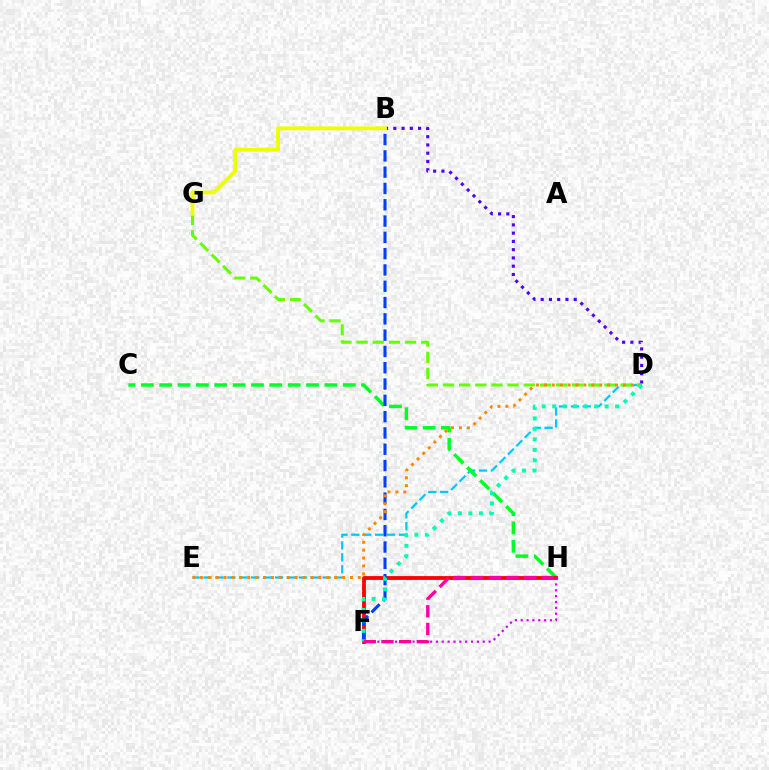{('D', 'E'): [{'color': '#00c7ff', 'line_style': 'dashed', 'thickness': 1.62}, {'color': '#ff8800', 'line_style': 'dotted', 'thickness': 2.15}], ('D', 'G'): [{'color': '#66ff00', 'line_style': 'dashed', 'thickness': 2.19}], ('B', 'D'): [{'color': '#4f00ff', 'line_style': 'dotted', 'thickness': 2.24}], ('C', 'H'): [{'color': '#00ff27', 'line_style': 'dashed', 'thickness': 2.49}], ('F', 'H'): [{'color': '#ff0000', 'line_style': 'solid', 'thickness': 2.75}, {'color': '#d600ff', 'line_style': 'dotted', 'thickness': 1.59}, {'color': '#ff00a0', 'line_style': 'dashed', 'thickness': 2.4}], ('B', 'F'): [{'color': '#003fff', 'line_style': 'dashed', 'thickness': 2.21}], ('B', 'G'): [{'color': '#eeff00', 'line_style': 'solid', 'thickness': 2.78}], ('D', 'F'): [{'color': '#00ffaf', 'line_style': 'dotted', 'thickness': 2.85}]}